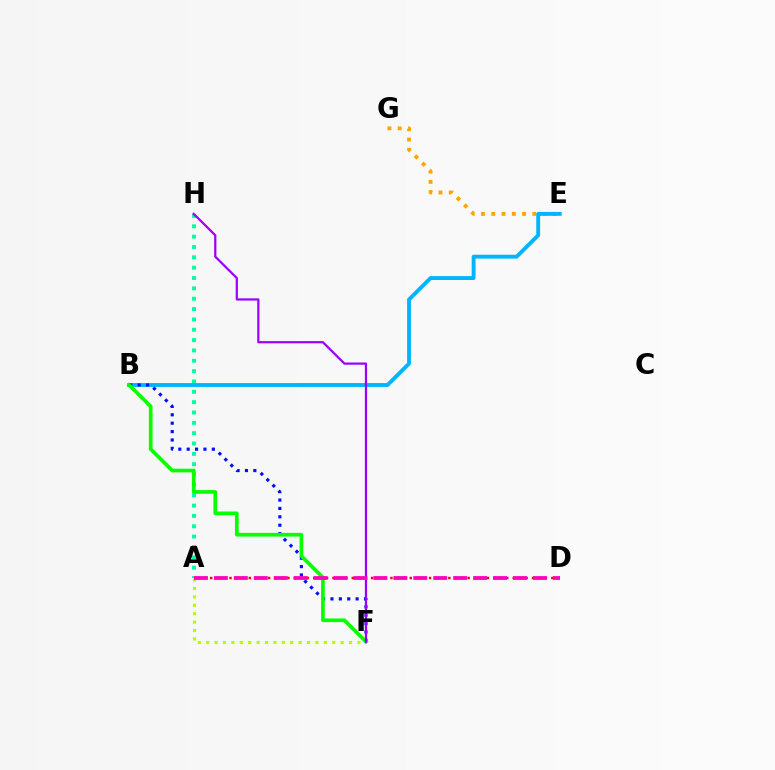{('E', 'G'): [{'color': '#ffa500', 'line_style': 'dotted', 'thickness': 2.79}], ('A', 'H'): [{'color': '#00ff9d', 'line_style': 'dotted', 'thickness': 2.81}], ('A', 'D'): [{'color': '#ff0000', 'line_style': 'dotted', 'thickness': 1.75}, {'color': '#ff00bd', 'line_style': 'dashed', 'thickness': 2.71}], ('B', 'E'): [{'color': '#00b5ff', 'line_style': 'solid', 'thickness': 2.79}], ('A', 'F'): [{'color': '#b3ff00', 'line_style': 'dotted', 'thickness': 2.28}], ('B', 'F'): [{'color': '#0010ff', 'line_style': 'dotted', 'thickness': 2.28}, {'color': '#08ff00', 'line_style': 'solid', 'thickness': 2.65}], ('F', 'H'): [{'color': '#9b00ff', 'line_style': 'solid', 'thickness': 1.6}]}